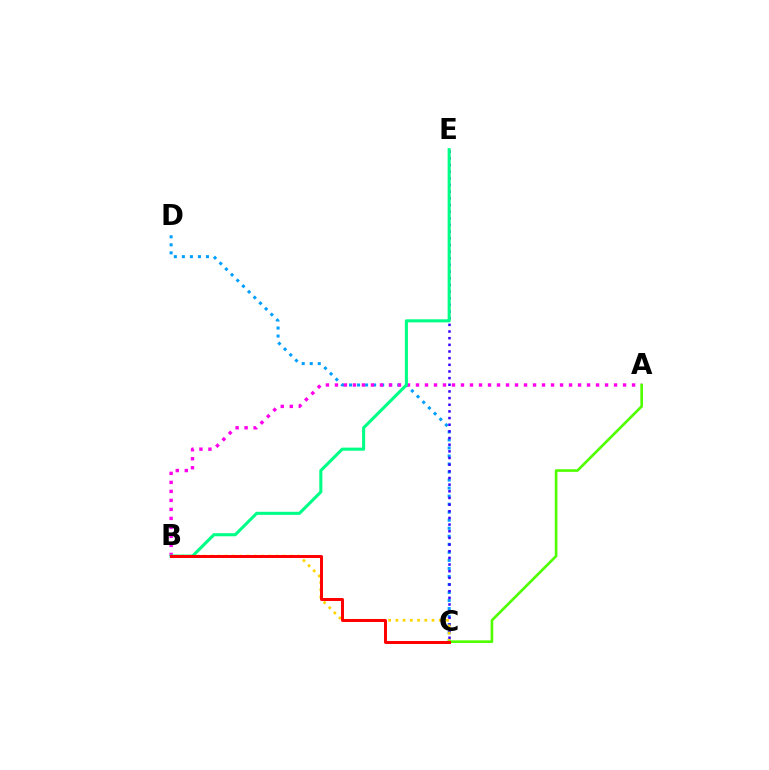{('C', 'D'): [{'color': '#009eff', 'line_style': 'dotted', 'thickness': 2.18}], ('A', 'B'): [{'color': '#ff00ed', 'line_style': 'dotted', 'thickness': 2.45}], ('C', 'E'): [{'color': '#3700ff', 'line_style': 'dotted', 'thickness': 1.81}], ('B', 'C'): [{'color': '#ffd500', 'line_style': 'dotted', 'thickness': 1.96}, {'color': '#ff0000', 'line_style': 'solid', 'thickness': 2.14}], ('A', 'C'): [{'color': '#4fff00', 'line_style': 'solid', 'thickness': 1.9}], ('B', 'E'): [{'color': '#00ff86', 'line_style': 'solid', 'thickness': 2.21}]}